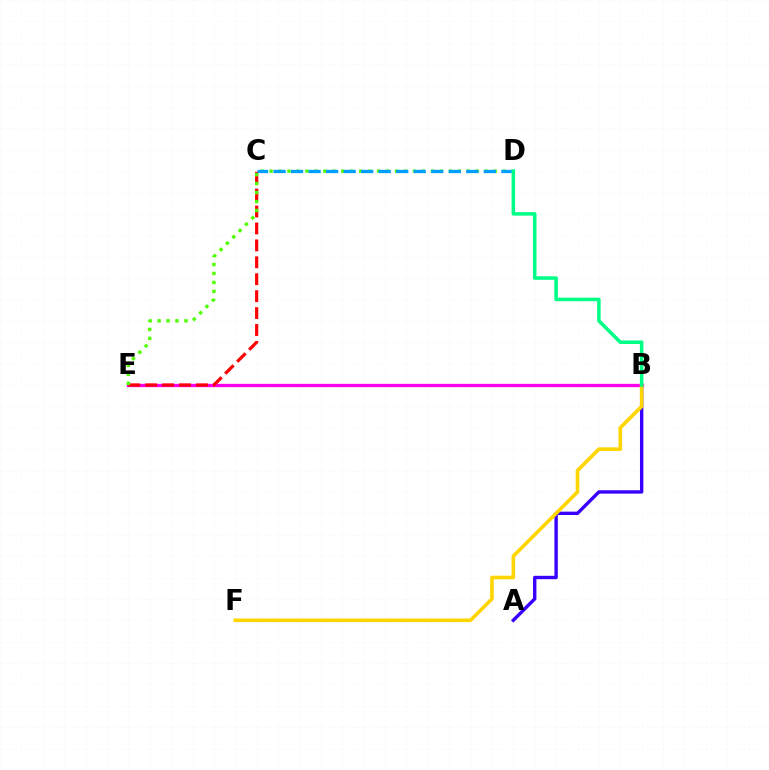{('A', 'B'): [{'color': '#3700ff', 'line_style': 'solid', 'thickness': 2.44}], ('B', 'E'): [{'color': '#ff00ed', 'line_style': 'solid', 'thickness': 2.38}], ('B', 'F'): [{'color': '#ffd500', 'line_style': 'solid', 'thickness': 2.6}], ('C', 'E'): [{'color': '#ff0000', 'line_style': 'dashed', 'thickness': 2.3}], ('D', 'E'): [{'color': '#4fff00', 'line_style': 'dotted', 'thickness': 2.44}], ('C', 'D'): [{'color': '#009eff', 'line_style': 'dashed', 'thickness': 2.38}], ('B', 'D'): [{'color': '#00ff86', 'line_style': 'solid', 'thickness': 2.55}]}